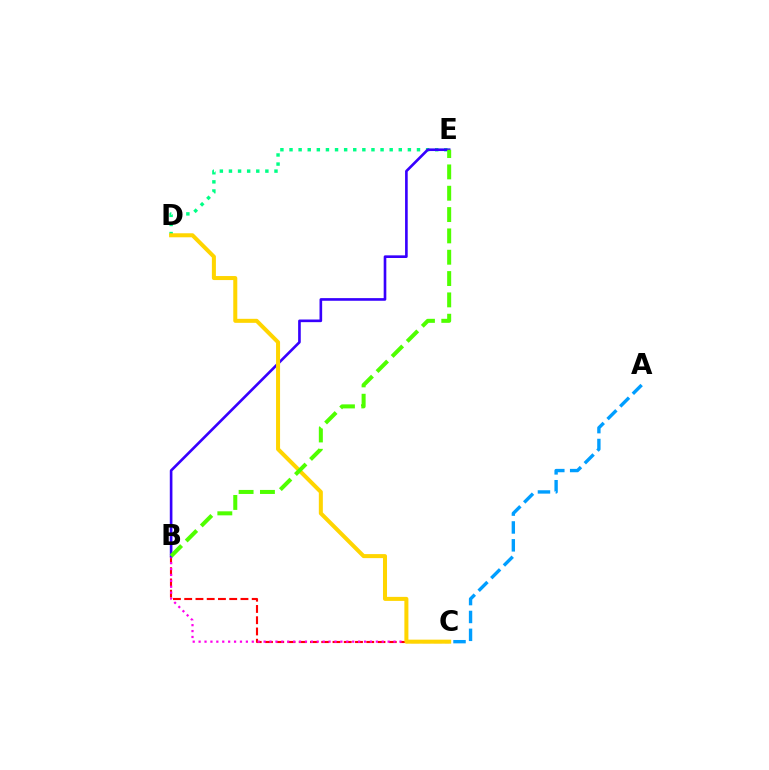{('D', 'E'): [{'color': '#00ff86', 'line_style': 'dotted', 'thickness': 2.47}], ('B', 'C'): [{'color': '#ff0000', 'line_style': 'dashed', 'thickness': 1.53}, {'color': '#ff00ed', 'line_style': 'dotted', 'thickness': 1.6}], ('B', 'E'): [{'color': '#3700ff', 'line_style': 'solid', 'thickness': 1.9}, {'color': '#4fff00', 'line_style': 'dashed', 'thickness': 2.9}], ('C', 'D'): [{'color': '#ffd500', 'line_style': 'solid', 'thickness': 2.9}], ('A', 'C'): [{'color': '#009eff', 'line_style': 'dashed', 'thickness': 2.43}]}